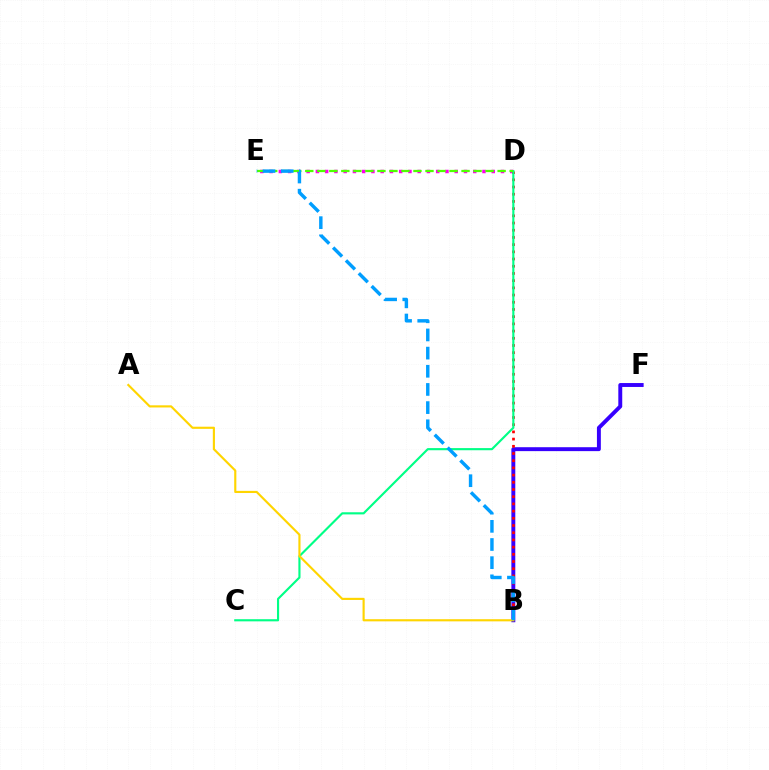{('D', 'E'): [{'color': '#ff00ed', 'line_style': 'dotted', 'thickness': 2.51}, {'color': '#4fff00', 'line_style': 'dashed', 'thickness': 1.63}], ('B', 'F'): [{'color': '#3700ff', 'line_style': 'solid', 'thickness': 2.82}], ('B', 'D'): [{'color': '#ff0000', 'line_style': 'dotted', 'thickness': 1.96}], ('C', 'D'): [{'color': '#00ff86', 'line_style': 'solid', 'thickness': 1.54}], ('A', 'B'): [{'color': '#ffd500', 'line_style': 'solid', 'thickness': 1.54}], ('B', 'E'): [{'color': '#009eff', 'line_style': 'dashed', 'thickness': 2.47}]}